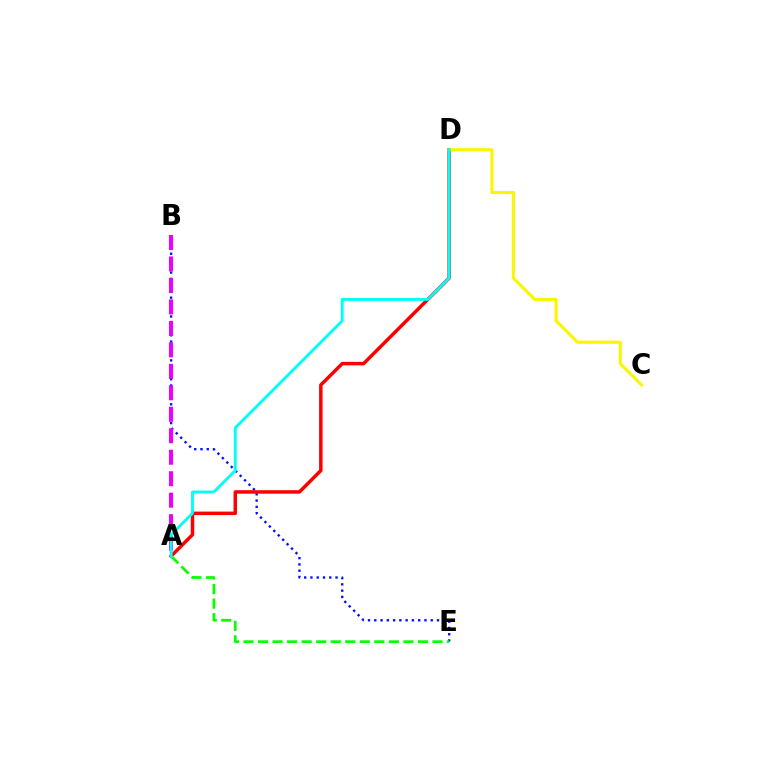{('B', 'E'): [{'color': '#0010ff', 'line_style': 'dotted', 'thickness': 1.7}], ('A', 'B'): [{'color': '#ee00ff', 'line_style': 'dashed', 'thickness': 2.92}], ('A', 'D'): [{'color': '#ff0000', 'line_style': 'solid', 'thickness': 2.51}, {'color': '#00fff6', 'line_style': 'solid', 'thickness': 2.06}], ('A', 'E'): [{'color': '#08ff00', 'line_style': 'dashed', 'thickness': 1.97}], ('C', 'D'): [{'color': '#fcf500', 'line_style': 'solid', 'thickness': 2.21}]}